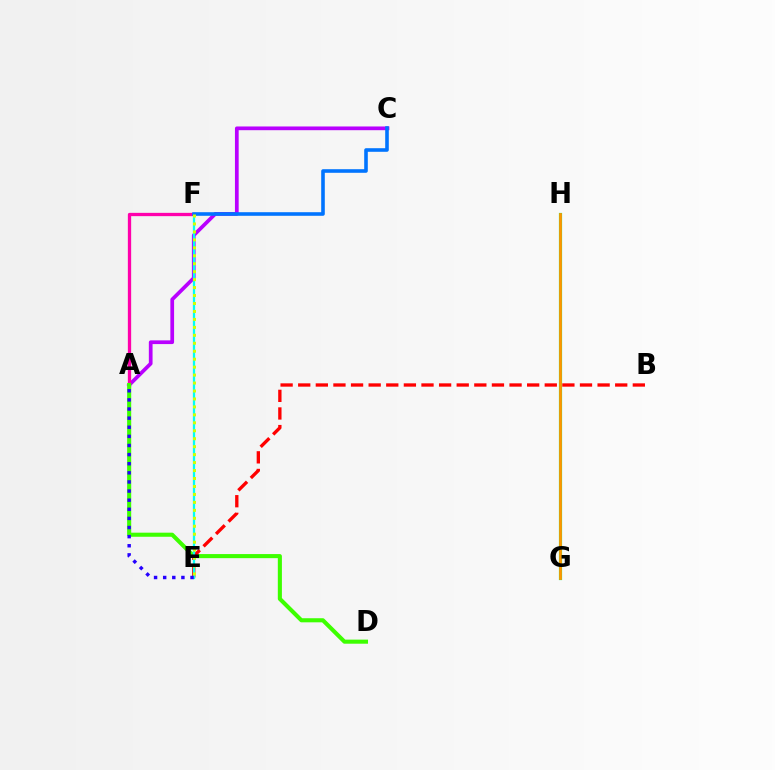{('A', 'C'): [{'color': '#b900ff', 'line_style': 'solid', 'thickness': 2.68}], ('G', 'H'): [{'color': '#00ff5c', 'line_style': 'solid', 'thickness': 2.29}, {'color': '#ff9400', 'line_style': 'solid', 'thickness': 1.98}], ('A', 'F'): [{'color': '#ff00ac', 'line_style': 'solid', 'thickness': 2.37}], ('A', 'D'): [{'color': '#3dff00', 'line_style': 'solid', 'thickness': 2.94}], ('B', 'E'): [{'color': '#ff0000', 'line_style': 'dashed', 'thickness': 2.39}], ('E', 'F'): [{'color': '#00fff6', 'line_style': 'solid', 'thickness': 1.64}, {'color': '#d1ff00', 'line_style': 'dotted', 'thickness': 2.16}], ('C', 'F'): [{'color': '#0074ff', 'line_style': 'solid', 'thickness': 2.59}], ('A', 'E'): [{'color': '#2500ff', 'line_style': 'dotted', 'thickness': 2.48}]}